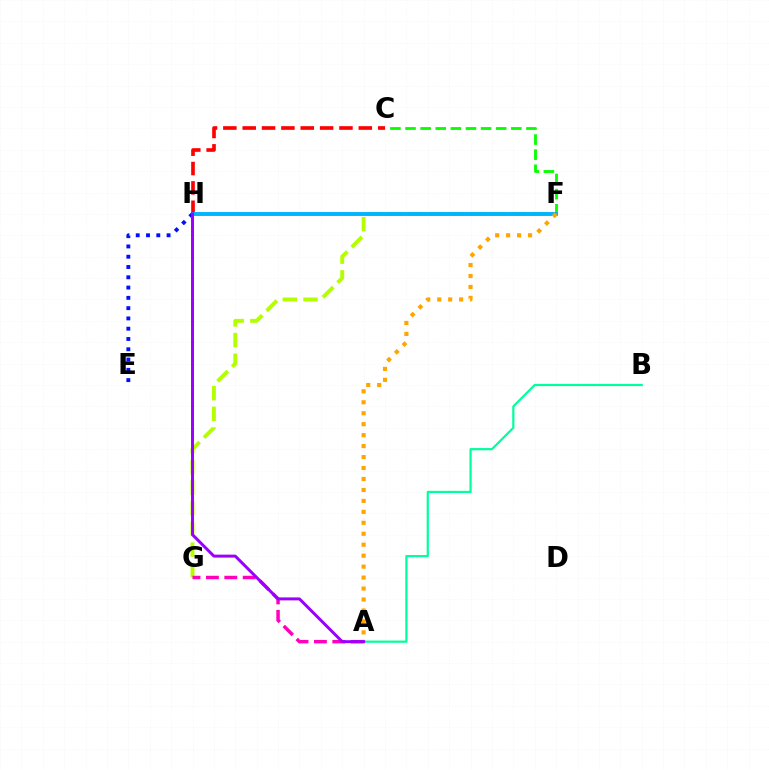{('F', 'G'): [{'color': '#b3ff00', 'line_style': 'dashed', 'thickness': 2.81}], ('A', 'G'): [{'color': '#ff00bd', 'line_style': 'dashed', 'thickness': 2.5}], ('C', 'H'): [{'color': '#ff0000', 'line_style': 'dashed', 'thickness': 2.63}], ('C', 'F'): [{'color': '#08ff00', 'line_style': 'dashed', 'thickness': 2.05}], ('A', 'B'): [{'color': '#00ff9d', 'line_style': 'solid', 'thickness': 1.59}], ('E', 'H'): [{'color': '#0010ff', 'line_style': 'dotted', 'thickness': 2.79}], ('F', 'H'): [{'color': '#00b5ff', 'line_style': 'solid', 'thickness': 2.81}], ('A', 'F'): [{'color': '#ffa500', 'line_style': 'dotted', 'thickness': 2.98}], ('A', 'H'): [{'color': '#9b00ff', 'line_style': 'solid', 'thickness': 2.14}]}